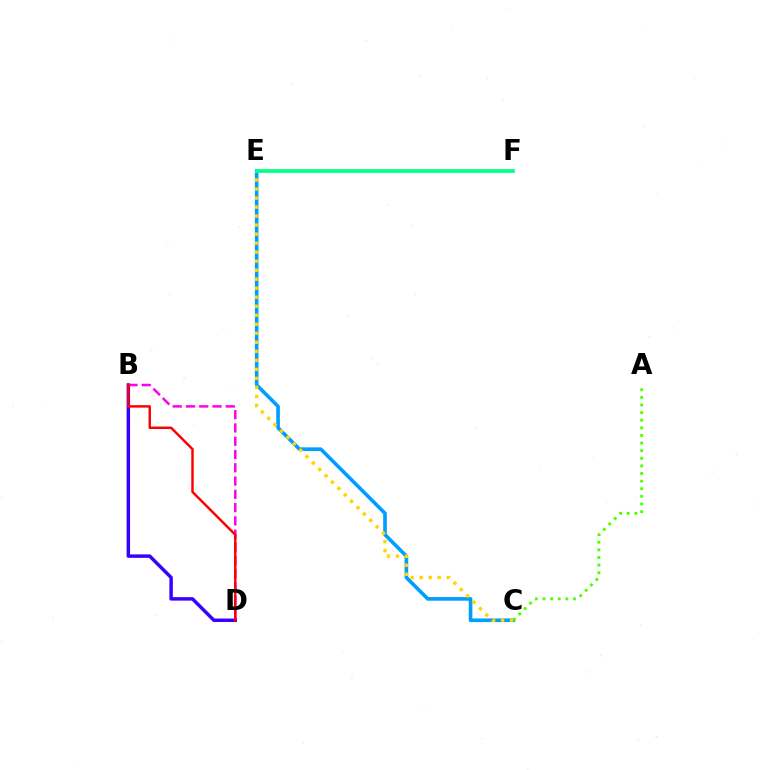{('C', 'E'): [{'color': '#009eff', 'line_style': 'solid', 'thickness': 2.62}, {'color': '#ffd500', 'line_style': 'dotted', 'thickness': 2.45}], ('A', 'C'): [{'color': '#4fff00', 'line_style': 'dotted', 'thickness': 2.07}], ('B', 'D'): [{'color': '#3700ff', 'line_style': 'solid', 'thickness': 2.49}, {'color': '#ff00ed', 'line_style': 'dashed', 'thickness': 1.8}, {'color': '#ff0000', 'line_style': 'solid', 'thickness': 1.77}], ('E', 'F'): [{'color': '#00ff86', 'line_style': 'solid', 'thickness': 2.66}]}